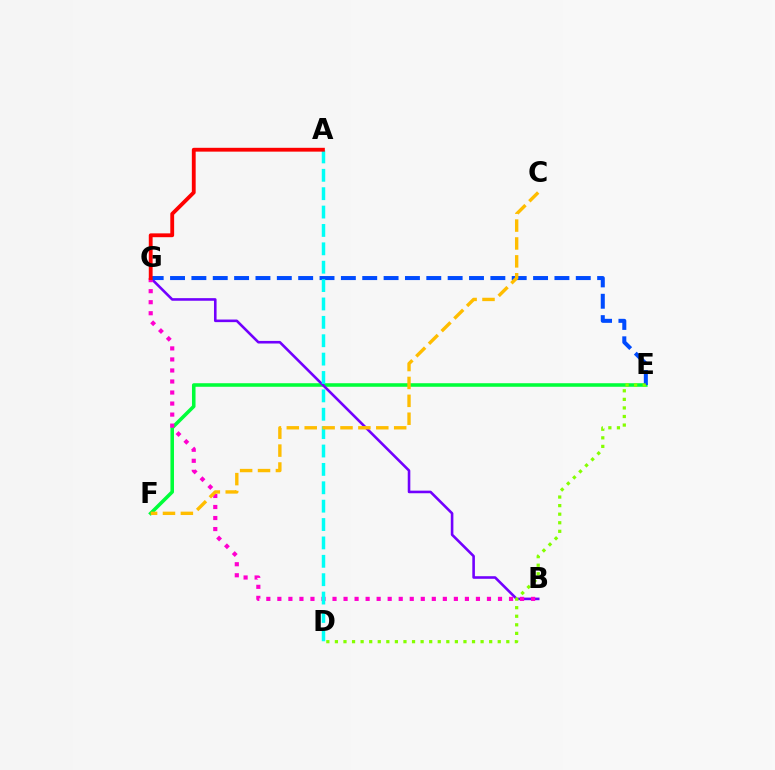{('E', 'F'): [{'color': '#00ff39', 'line_style': 'solid', 'thickness': 2.56}], ('B', 'G'): [{'color': '#7200ff', 'line_style': 'solid', 'thickness': 1.87}, {'color': '#ff00cf', 'line_style': 'dotted', 'thickness': 3.0}], ('E', 'G'): [{'color': '#004bff', 'line_style': 'dashed', 'thickness': 2.9}], ('D', 'E'): [{'color': '#84ff00', 'line_style': 'dotted', 'thickness': 2.33}], ('A', 'D'): [{'color': '#00fff6', 'line_style': 'dashed', 'thickness': 2.5}], ('C', 'F'): [{'color': '#ffbd00', 'line_style': 'dashed', 'thickness': 2.43}], ('A', 'G'): [{'color': '#ff0000', 'line_style': 'solid', 'thickness': 2.76}]}